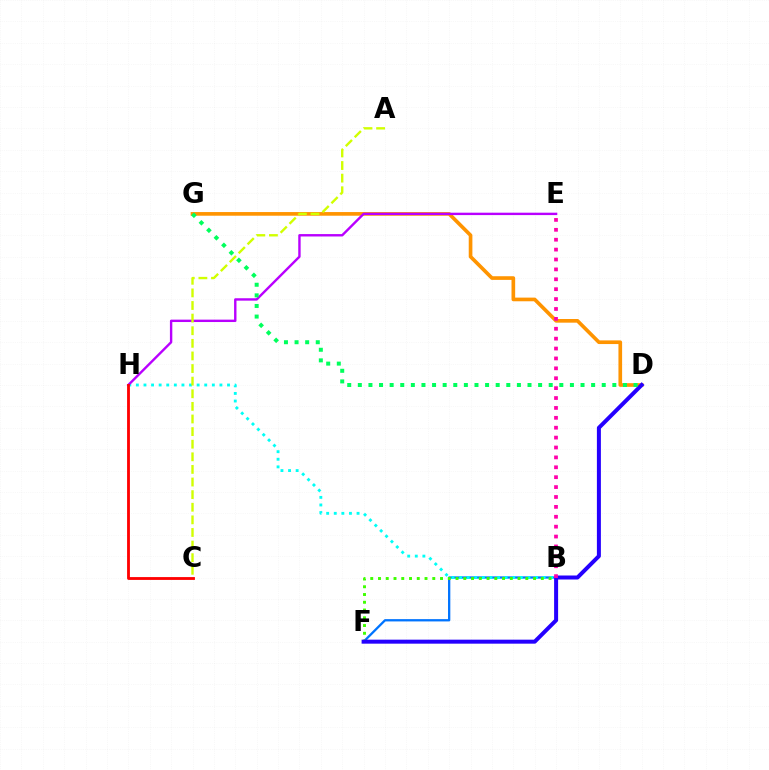{('B', 'F'): [{'color': '#0074ff', 'line_style': 'solid', 'thickness': 1.65}, {'color': '#3dff00', 'line_style': 'dotted', 'thickness': 2.11}], ('D', 'G'): [{'color': '#ff9400', 'line_style': 'solid', 'thickness': 2.64}, {'color': '#00ff5c', 'line_style': 'dotted', 'thickness': 2.88}], ('B', 'H'): [{'color': '#00fff6', 'line_style': 'dotted', 'thickness': 2.06}], ('E', 'H'): [{'color': '#b900ff', 'line_style': 'solid', 'thickness': 1.73}], ('D', 'F'): [{'color': '#2500ff', 'line_style': 'solid', 'thickness': 2.88}], ('A', 'C'): [{'color': '#d1ff00', 'line_style': 'dashed', 'thickness': 1.71}], ('C', 'H'): [{'color': '#ff0000', 'line_style': 'solid', 'thickness': 2.04}], ('B', 'E'): [{'color': '#ff00ac', 'line_style': 'dotted', 'thickness': 2.69}]}